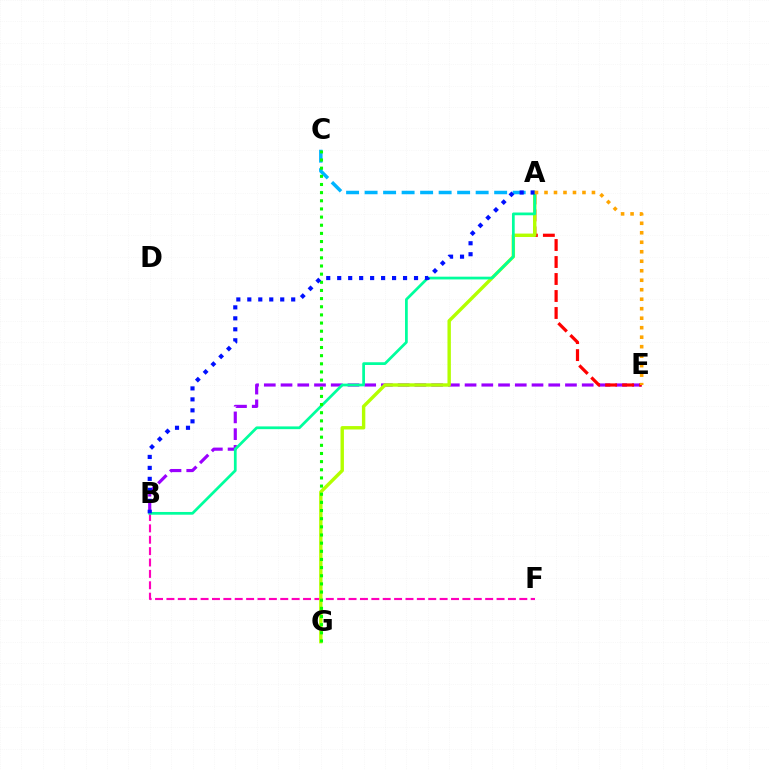{('B', 'F'): [{'color': '#ff00bd', 'line_style': 'dashed', 'thickness': 1.55}], ('A', 'C'): [{'color': '#00b5ff', 'line_style': 'dashed', 'thickness': 2.51}], ('B', 'E'): [{'color': '#9b00ff', 'line_style': 'dashed', 'thickness': 2.27}], ('A', 'E'): [{'color': '#ff0000', 'line_style': 'dashed', 'thickness': 2.31}, {'color': '#ffa500', 'line_style': 'dotted', 'thickness': 2.58}], ('A', 'G'): [{'color': '#b3ff00', 'line_style': 'solid', 'thickness': 2.45}], ('A', 'B'): [{'color': '#00ff9d', 'line_style': 'solid', 'thickness': 1.97}, {'color': '#0010ff', 'line_style': 'dotted', 'thickness': 2.98}], ('C', 'G'): [{'color': '#08ff00', 'line_style': 'dotted', 'thickness': 2.21}]}